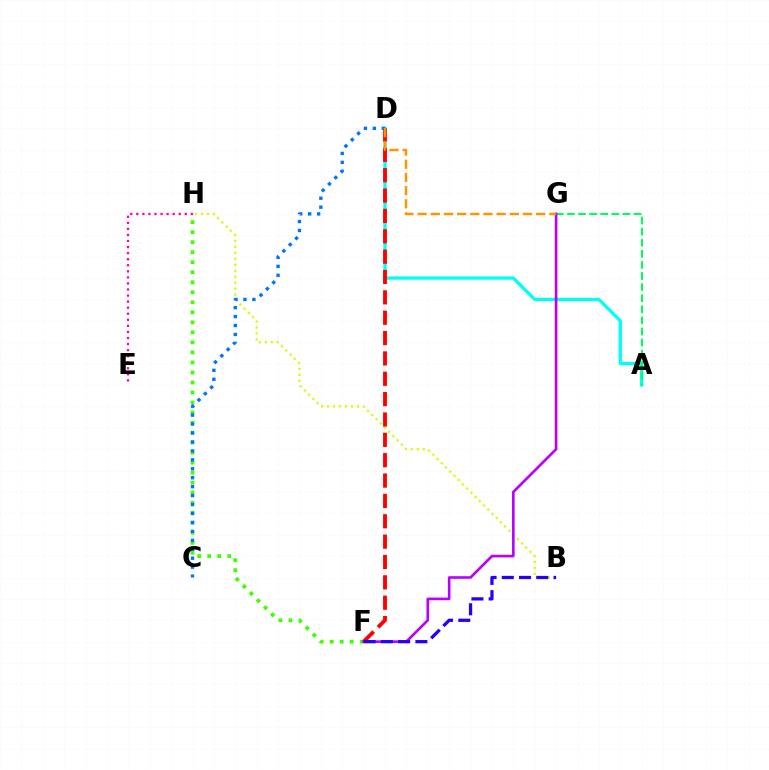{('A', 'D'): [{'color': '#00fff6', 'line_style': 'solid', 'thickness': 2.37}], ('B', 'H'): [{'color': '#d1ff00', 'line_style': 'dotted', 'thickness': 1.62}], ('F', 'H'): [{'color': '#3dff00', 'line_style': 'dotted', 'thickness': 2.72}], ('D', 'F'): [{'color': '#ff0000', 'line_style': 'dashed', 'thickness': 2.77}], ('C', 'D'): [{'color': '#0074ff', 'line_style': 'dotted', 'thickness': 2.43}], ('A', 'G'): [{'color': '#00ff5c', 'line_style': 'dashed', 'thickness': 1.51}], ('F', 'G'): [{'color': '#b900ff', 'line_style': 'solid', 'thickness': 1.89}], ('B', 'F'): [{'color': '#2500ff', 'line_style': 'dashed', 'thickness': 2.34}], ('D', 'G'): [{'color': '#ff9400', 'line_style': 'dashed', 'thickness': 1.79}], ('E', 'H'): [{'color': '#ff00ac', 'line_style': 'dotted', 'thickness': 1.65}]}